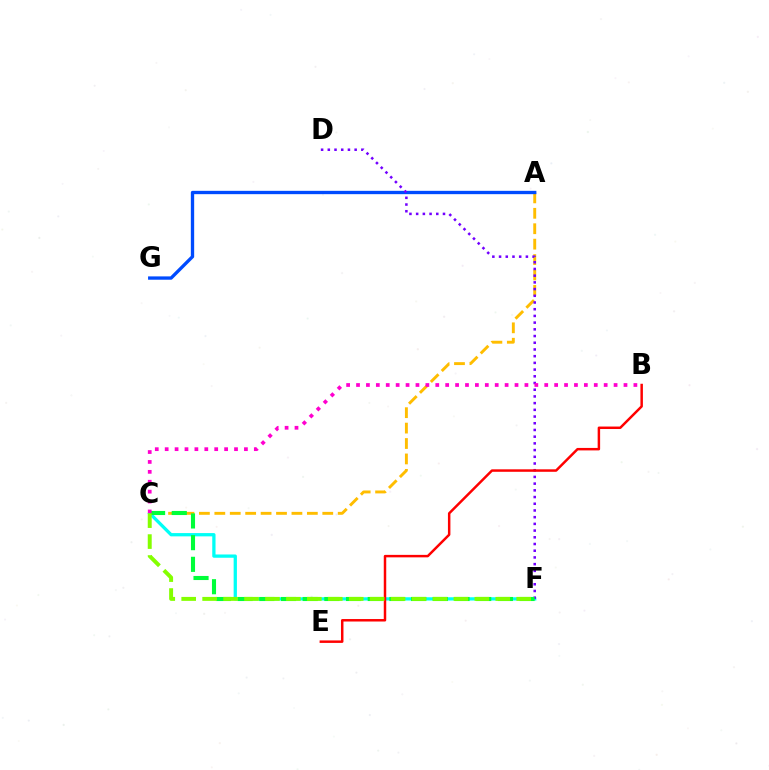{('A', 'C'): [{'color': '#ffbd00', 'line_style': 'dashed', 'thickness': 2.1}], ('C', 'F'): [{'color': '#00fff6', 'line_style': 'solid', 'thickness': 2.36}, {'color': '#00ff39', 'line_style': 'dashed', 'thickness': 2.95}, {'color': '#84ff00', 'line_style': 'dashed', 'thickness': 2.84}], ('A', 'G'): [{'color': '#004bff', 'line_style': 'solid', 'thickness': 2.39}], ('D', 'F'): [{'color': '#7200ff', 'line_style': 'dotted', 'thickness': 1.82}], ('B', 'E'): [{'color': '#ff0000', 'line_style': 'solid', 'thickness': 1.78}], ('B', 'C'): [{'color': '#ff00cf', 'line_style': 'dotted', 'thickness': 2.69}]}